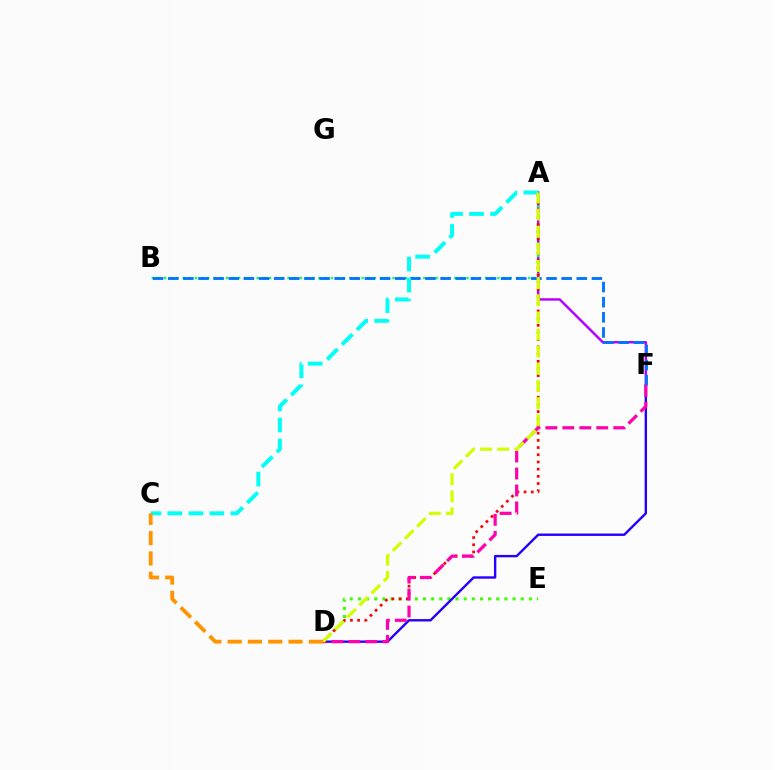{('D', 'E'): [{'color': '#3dff00', 'line_style': 'dotted', 'thickness': 2.21}], ('A', 'F'): [{'color': '#b900ff', 'line_style': 'solid', 'thickness': 1.77}], ('A', 'B'): [{'color': '#00ff5c', 'line_style': 'dotted', 'thickness': 1.68}], ('D', 'F'): [{'color': '#2500ff', 'line_style': 'solid', 'thickness': 1.72}, {'color': '#ff00ac', 'line_style': 'dashed', 'thickness': 2.3}], ('B', 'F'): [{'color': '#0074ff', 'line_style': 'dashed', 'thickness': 2.06}], ('A', 'D'): [{'color': '#ff0000', 'line_style': 'dotted', 'thickness': 1.95}, {'color': '#d1ff00', 'line_style': 'dashed', 'thickness': 2.33}], ('A', 'C'): [{'color': '#00fff6', 'line_style': 'dashed', 'thickness': 2.86}], ('C', 'D'): [{'color': '#ff9400', 'line_style': 'dashed', 'thickness': 2.76}]}